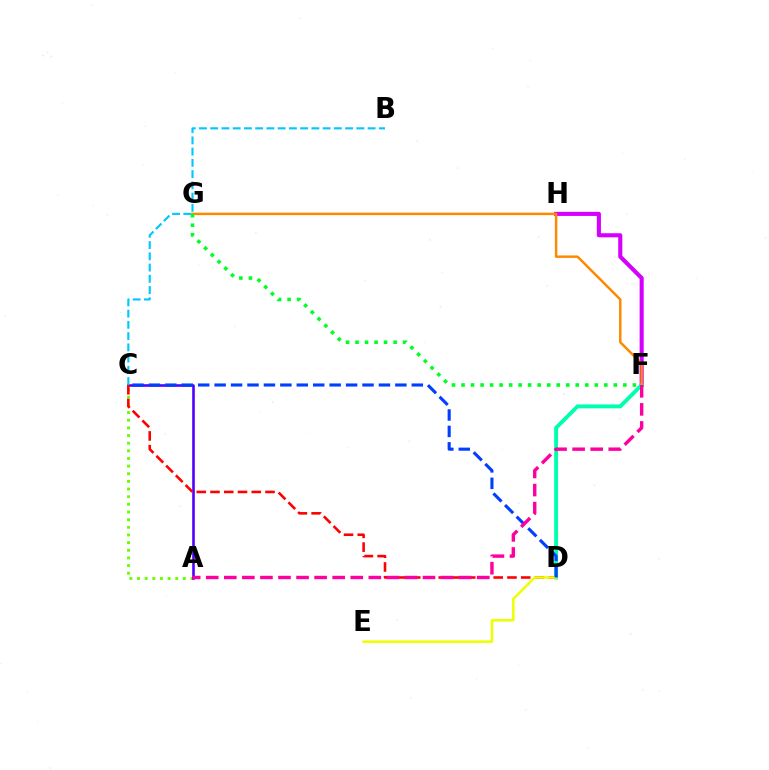{('A', 'C'): [{'color': '#66ff00', 'line_style': 'dotted', 'thickness': 2.08}, {'color': '#4f00ff', 'line_style': 'solid', 'thickness': 1.87}], ('B', 'C'): [{'color': '#00c7ff', 'line_style': 'dashed', 'thickness': 1.53}], ('F', 'H'): [{'color': '#d600ff', 'line_style': 'solid', 'thickness': 2.95}], ('C', 'D'): [{'color': '#ff0000', 'line_style': 'dashed', 'thickness': 1.87}, {'color': '#003fff', 'line_style': 'dashed', 'thickness': 2.23}], ('D', 'F'): [{'color': '#00ffaf', 'line_style': 'solid', 'thickness': 2.82}], ('D', 'E'): [{'color': '#eeff00', 'line_style': 'solid', 'thickness': 1.82}], ('F', 'G'): [{'color': '#ff8800', 'line_style': 'solid', 'thickness': 1.77}, {'color': '#00ff27', 'line_style': 'dotted', 'thickness': 2.59}], ('A', 'F'): [{'color': '#ff00a0', 'line_style': 'dashed', 'thickness': 2.45}]}